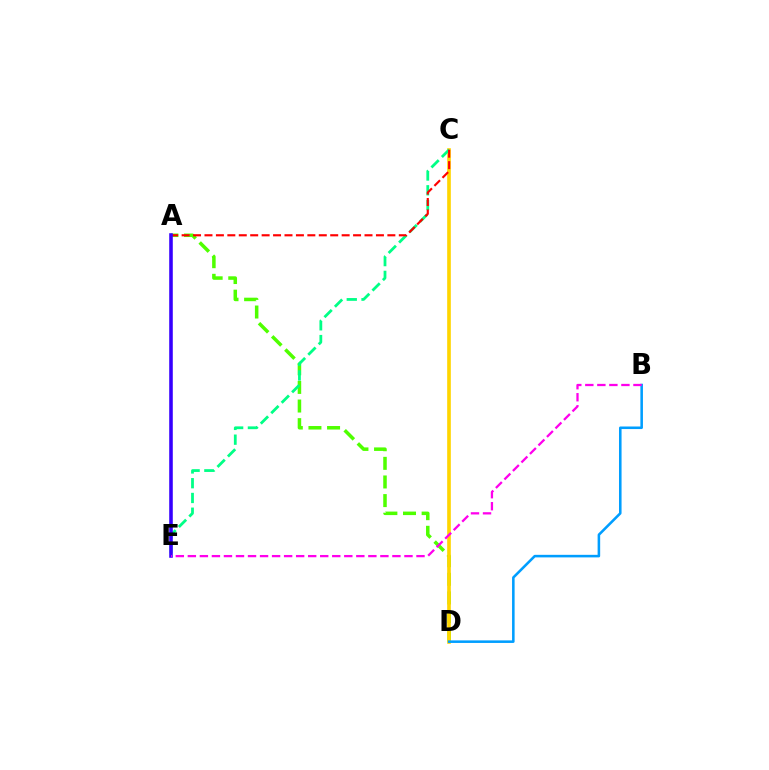{('A', 'D'): [{'color': '#4fff00', 'line_style': 'dashed', 'thickness': 2.53}], ('C', 'D'): [{'color': '#ffd500', 'line_style': 'solid', 'thickness': 2.63}], ('C', 'E'): [{'color': '#00ff86', 'line_style': 'dashed', 'thickness': 2.0}], ('A', 'C'): [{'color': '#ff0000', 'line_style': 'dashed', 'thickness': 1.55}], ('B', 'D'): [{'color': '#009eff', 'line_style': 'solid', 'thickness': 1.84}], ('A', 'E'): [{'color': '#3700ff', 'line_style': 'solid', 'thickness': 2.57}], ('B', 'E'): [{'color': '#ff00ed', 'line_style': 'dashed', 'thickness': 1.63}]}